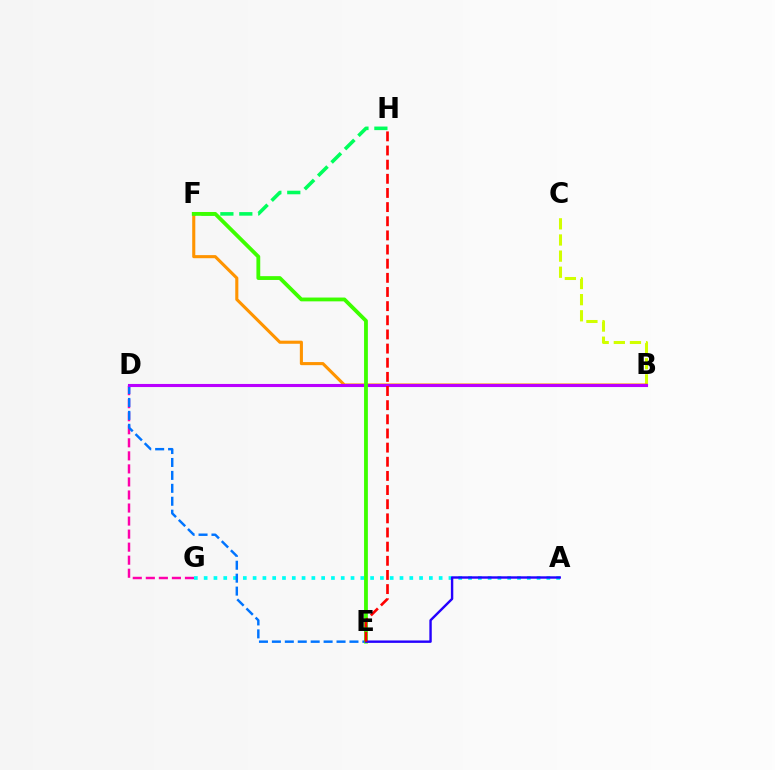{('A', 'G'): [{'color': '#00fff6', 'line_style': 'dotted', 'thickness': 2.66}], ('F', 'H'): [{'color': '#00ff5c', 'line_style': 'dashed', 'thickness': 2.57}], ('B', 'C'): [{'color': '#d1ff00', 'line_style': 'dashed', 'thickness': 2.19}], ('D', 'G'): [{'color': '#ff00ac', 'line_style': 'dashed', 'thickness': 1.77}], ('D', 'E'): [{'color': '#0074ff', 'line_style': 'dashed', 'thickness': 1.76}], ('B', 'F'): [{'color': '#ff9400', 'line_style': 'solid', 'thickness': 2.23}], ('B', 'D'): [{'color': '#b900ff', 'line_style': 'solid', 'thickness': 2.23}], ('E', 'F'): [{'color': '#3dff00', 'line_style': 'solid', 'thickness': 2.74}], ('A', 'E'): [{'color': '#2500ff', 'line_style': 'solid', 'thickness': 1.73}], ('E', 'H'): [{'color': '#ff0000', 'line_style': 'dashed', 'thickness': 1.92}]}